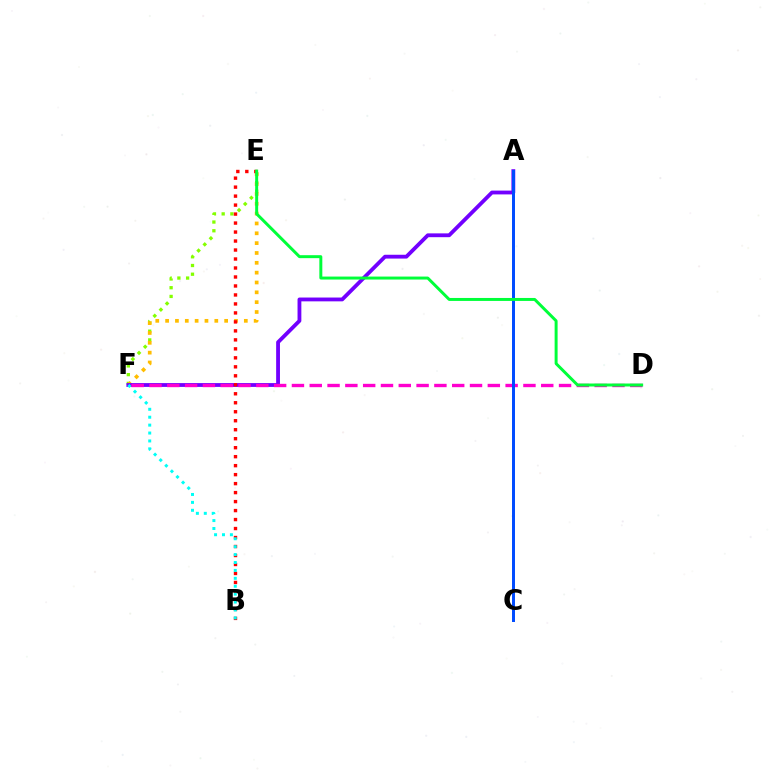{('E', 'F'): [{'color': '#84ff00', 'line_style': 'dotted', 'thickness': 2.37}, {'color': '#ffbd00', 'line_style': 'dotted', 'thickness': 2.67}], ('A', 'F'): [{'color': '#7200ff', 'line_style': 'solid', 'thickness': 2.75}], ('B', 'E'): [{'color': '#ff0000', 'line_style': 'dotted', 'thickness': 2.44}], ('B', 'F'): [{'color': '#00fff6', 'line_style': 'dotted', 'thickness': 2.15}], ('D', 'F'): [{'color': '#ff00cf', 'line_style': 'dashed', 'thickness': 2.42}], ('A', 'C'): [{'color': '#004bff', 'line_style': 'solid', 'thickness': 2.14}], ('D', 'E'): [{'color': '#00ff39', 'line_style': 'solid', 'thickness': 2.14}]}